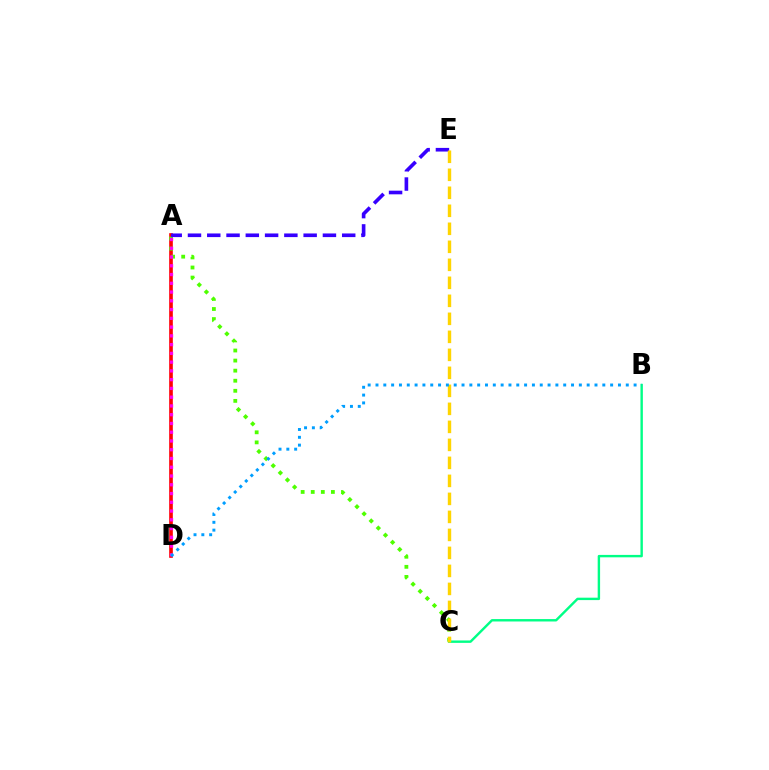{('A', 'D'): [{'color': '#ff0000', 'line_style': 'solid', 'thickness': 2.62}, {'color': '#ff00ed', 'line_style': 'dotted', 'thickness': 2.38}], ('A', 'C'): [{'color': '#4fff00', 'line_style': 'dotted', 'thickness': 2.74}], ('A', 'E'): [{'color': '#3700ff', 'line_style': 'dashed', 'thickness': 2.62}], ('B', 'C'): [{'color': '#00ff86', 'line_style': 'solid', 'thickness': 1.73}], ('C', 'E'): [{'color': '#ffd500', 'line_style': 'dashed', 'thickness': 2.45}], ('B', 'D'): [{'color': '#009eff', 'line_style': 'dotted', 'thickness': 2.13}]}